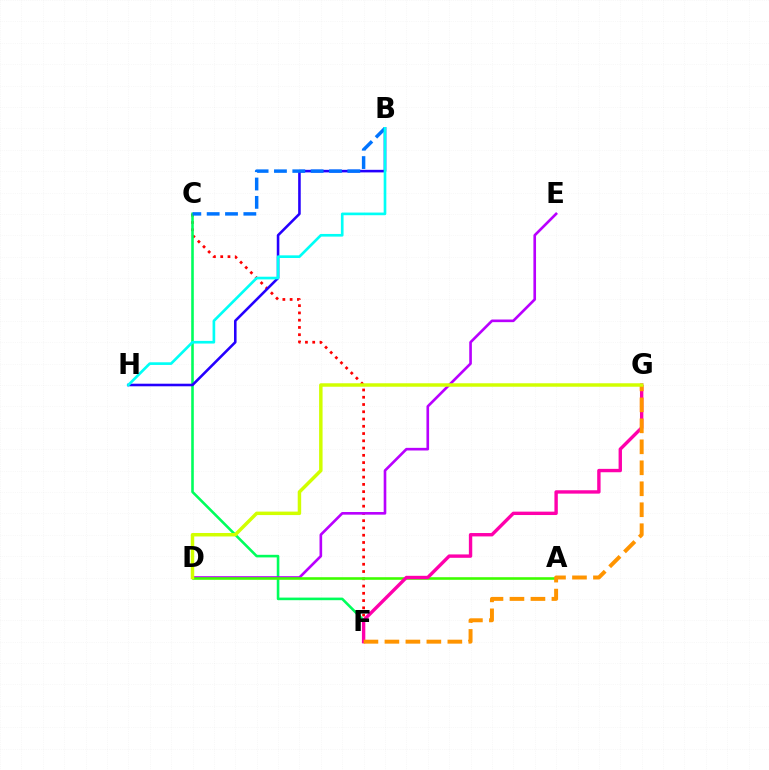{('C', 'F'): [{'color': '#ff0000', 'line_style': 'dotted', 'thickness': 1.97}, {'color': '#00ff5c', 'line_style': 'solid', 'thickness': 1.87}], ('D', 'E'): [{'color': '#b900ff', 'line_style': 'solid', 'thickness': 1.9}], ('B', 'H'): [{'color': '#2500ff', 'line_style': 'solid', 'thickness': 1.86}, {'color': '#00fff6', 'line_style': 'solid', 'thickness': 1.92}], ('A', 'D'): [{'color': '#3dff00', 'line_style': 'solid', 'thickness': 1.87}], ('B', 'C'): [{'color': '#0074ff', 'line_style': 'dashed', 'thickness': 2.49}], ('F', 'G'): [{'color': '#ff00ac', 'line_style': 'solid', 'thickness': 2.44}, {'color': '#ff9400', 'line_style': 'dashed', 'thickness': 2.85}], ('D', 'G'): [{'color': '#d1ff00', 'line_style': 'solid', 'thickness': 2.5}]}